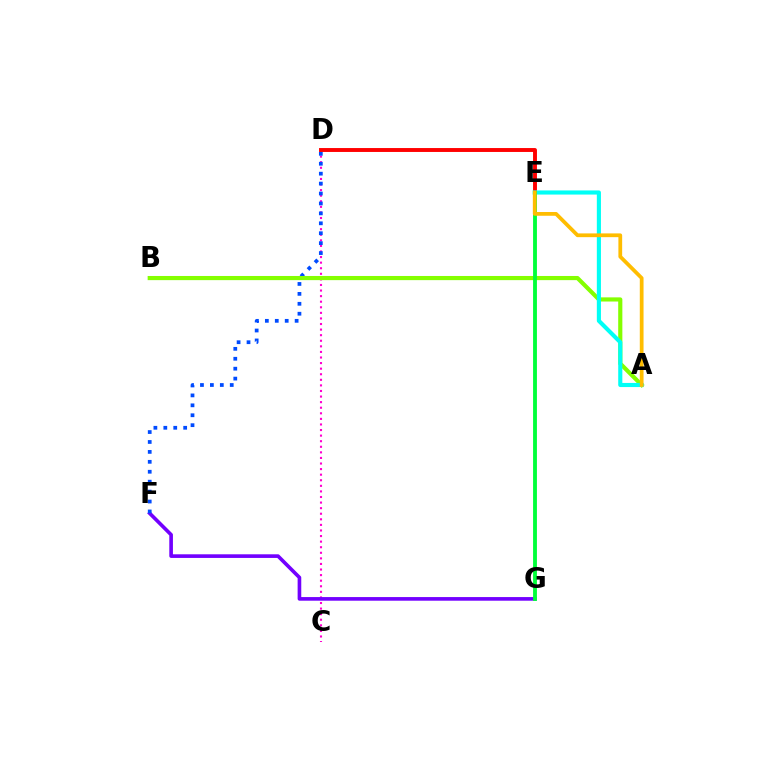{('C', 'D'): [{'color': '#ff00cf', 'line_style': 'dotted', 'thickness': 1.52}], ('F', 'G'): [{'color': '#7200ff', 'line_style': 'solid', 'thickness': 2.62}], ('D', 'F'): [{'color': '#004bff', 'line_style': 'dotted', 'thickness': 2.7}], ('D', 'E'): [{'color': '#ff0000', 'line_style': 'solid', 'thickness': 2.81}], ('A', 'B'): [{'color': '#84ff00', 'line_style': 'solid', 'thickness': 2.99}], ('A', 'E'): [{'color': '#00fff6', 'line_style': 'solid', 'thickness': 2.97}, {'color': '#ffbd00', 'line_style': 'solid', 'thickness': 2.7}], ('E', 'G'): [{'color': '#00ff39', 'line_style': 'solid', 'thickness': 2.77}]}